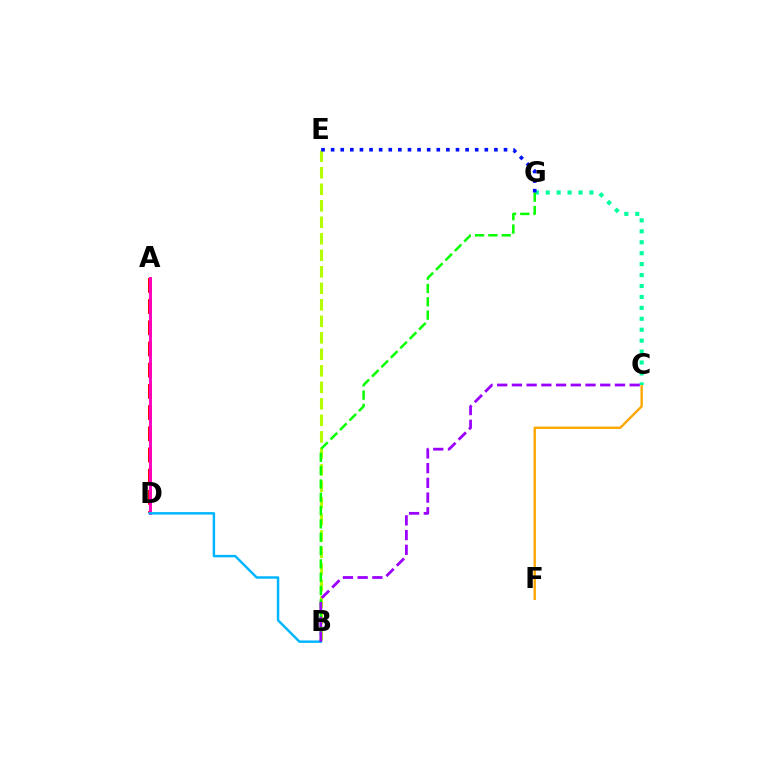{('A', 'D'): [{'color': '#ff0000', 'line_style': 'dashed', 'thickness': 2.88}, {'color': '#ff00bd', 'line_style': 'solid', 'thickness': 2.1}], ('B', 'E'): [{'color': '#b3ff00', 'line_style': 'dashed', 'thickness': 2.24}], ('C', 'F'): [{'color': '#ffa500', 'line_style': 'solid', 'thickness': 1.69}], ('C', 'G'): [{'color': '#00ff9d', 'line_style': 'dotted', 'thickness': 2.97}], ('B', 'G'): [{'color': '#08ff00', 'line_style': 'dashed', 'thickness': 1.81}], ('E', 'G'): [{'color': '#0010ff', 'line_style': 'dotted', 'thickness': 2.61}], ('B', 'D'): [{'color': '#00b5ff', 'line_style': 'solid', 'thickness': 1.76}], ('B', 'C'): [{'color': '#9b00ff', 'line_style': 'dashed', 'thickness': 2.0}]}